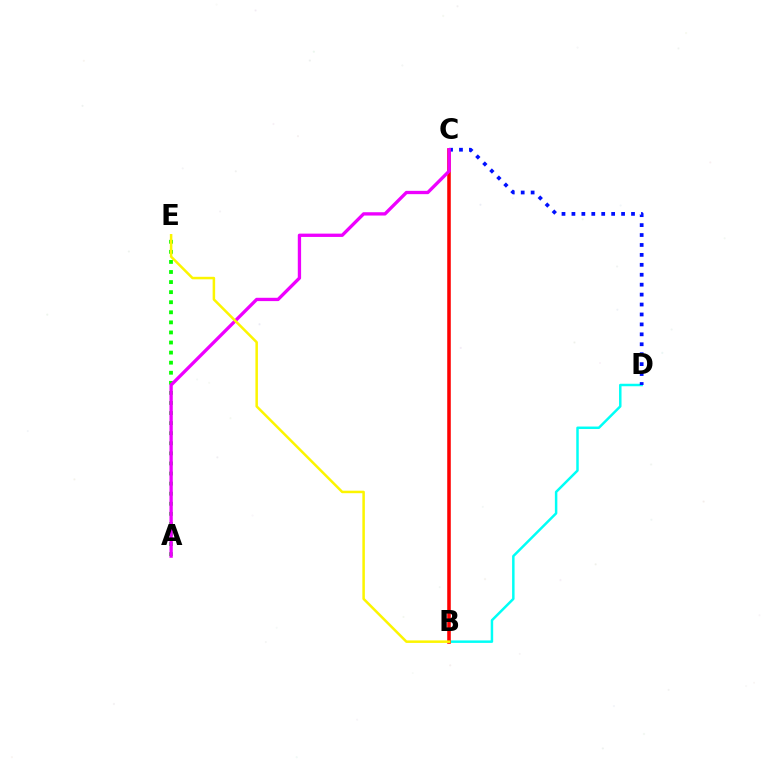{('B', 'D'): [{'color': '#00fff6', 'line_style': 'solid', 'thickness': 1.79}], ('A', 'E'): [{'color': '#08ff00', 'line_style': 'dotted', 'thickness': 2.74}], ('B', 'C'): [{'color': '#ff0000', 'line_style': 'solid', 'thickness': 2.56}], ('C', 'D'): [{'color': '#0010ff', 'line_style': 'dotted', 'thickness': 2.7}], ('A', 'C'): [{'color': '#ee00ff', 'line_style': 'solid', 'thickness': 2.39}], ('B', 'E'): [{'color': '#fcf500', 'line_style': 'solid', 'thickness': 1.81}]}